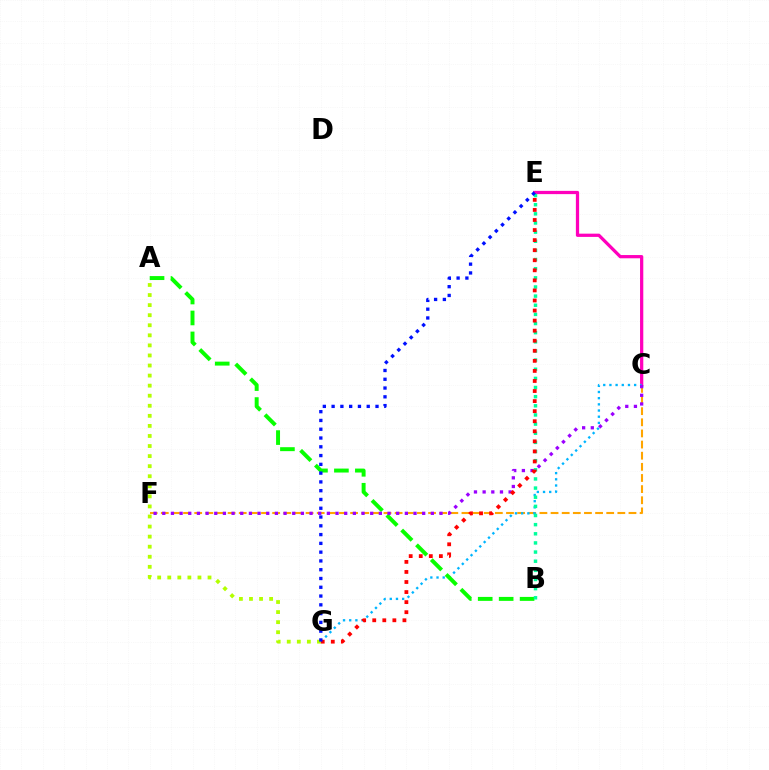{('C', 'F'): [{'color': '#ffa500', 'line_style': 'dashed', 'thickness': 1.51}, {'color': '#9b00ff', 'line_style': 'dotted', 'thickness': 2.35}], ('C', 'E'): [{'color': '#ff00bd', 'line_style': 'solid', 'thickness': 2.34}], ('C', 'G'): [{'color': '#00b5ff', 'line_style': 'dotted', 'thickness': 1.68}], ('A', 'G'): [{'color': '#b3ff00', 'line_style': 'dotted', 'thickness': 2.73}], ('A', 'B'): [{'color': '#08ff00', 'line_style': 'dashed', 'thickness': 2.85}], ('B', 'E'): [{'color': '#00ff9d', 'line_style': 'dotted', 'thickness': 2.48}], ('E', 'G'): [{'color': '#ff0000', 'line_style': 'dotted', 'thickness': 2.73}, {'color': '#0010ff', 'line_style': 'dotted', 'thickness': 2.39}]}